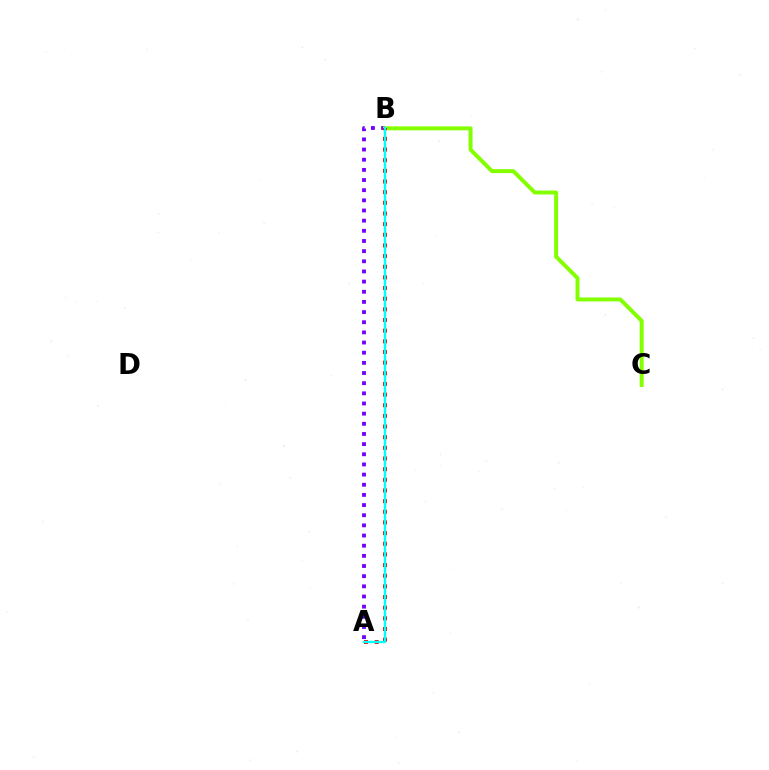{('A', 'B'): [{'color': '#7200ff', 'line_style': 'dotted', 'thickness': 2.76}, {'color': '#ff0000', 'line_style': 'dotted', 'thickness': 2.9}, {'color': '#00fff6', 'line_style': 'solid', 'thickness': 1.71}], ('B', 'C'): [{'color': '#84ff00', 'line_style': 'solid', 'thickness': 2.85}]}